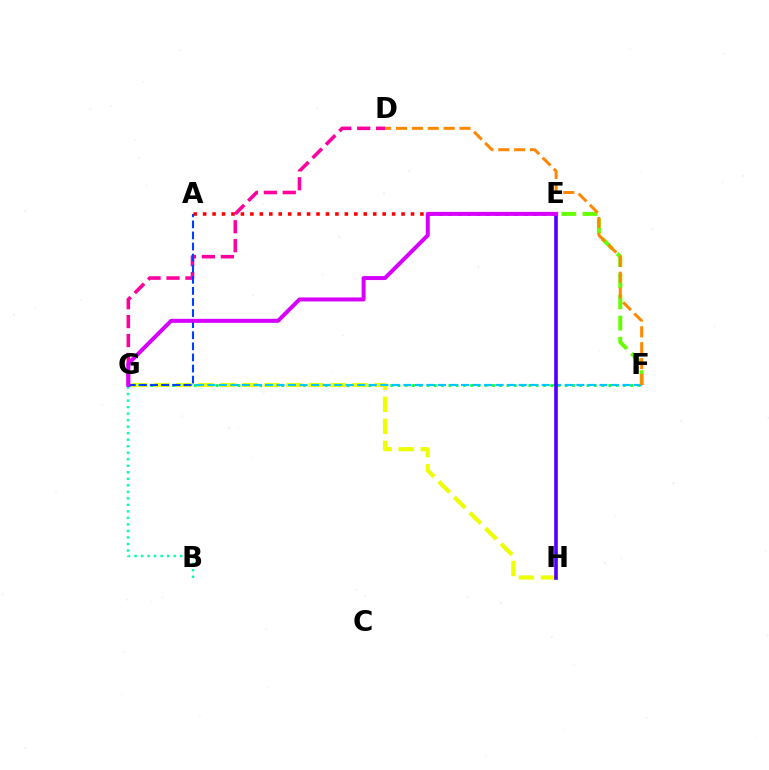{('F', 'G'): [{'color': '#00ff27', 'line_style': 'dotted', 'thickness': 1.98}, {'color': '#00c7ff', 'line_style': 'dashed', 'thickness': 1.57}], ('G', 'H'): [{'color': '#eeff00', 'line_style': 'dashed', 'thickness': 2.99}], ('A', 'E'): [{'color': '#ff0000', 'line_style': 'dotted', 'thickness': 2.57}], ('D', 'G'): [{'color': '#ff00a0', 'line_style': 'dashed', 'thickness': 2.57}], ('E', 'F'): [{'color': '#66ff00', 'line_style': 'dashed', 'thickness': 2.87}], ('B', 'G'): [{'color': '#00ffaf', 'line_style': 'dotted', 'thickness': 1.77}], ('A', 'G'): [{'color': '#003fff', 'line_style': 'dashed', 'thickness': 1.51}], ('E', 'H'): [{'color': '#4f00ff', 'line_style': 'solid', 'thickness': 2.62}], ('E', 'G'): [{'color': '#d600ff', 'line_style': 'solid', 'thickness': 2.88}], ('D', 'F'): [{'color': '#ff8800', 'line_style': 'dashed', 'thickness': 2.16}]}